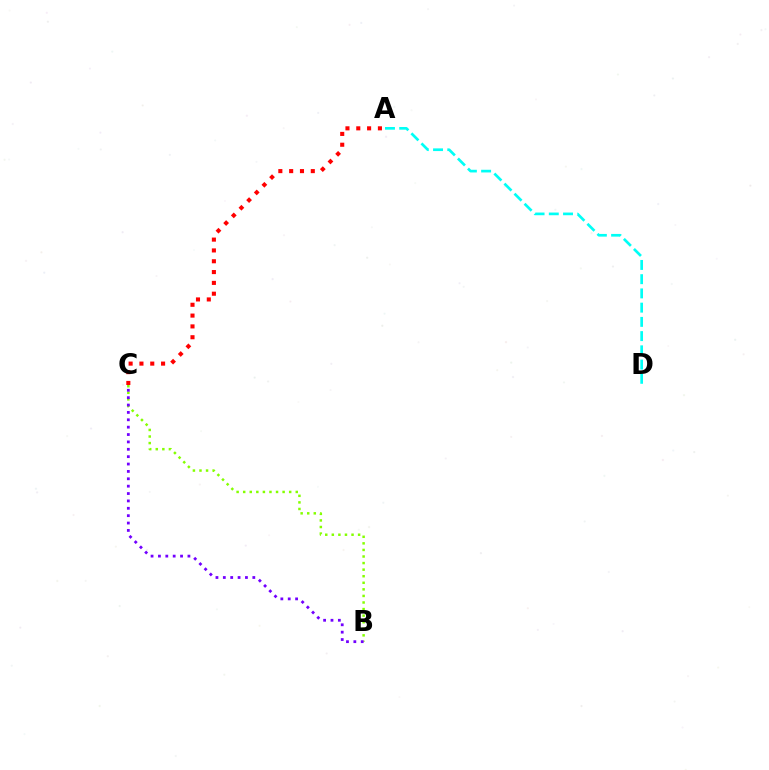{('A', 'D'): [{'color': '#00fff6', 'line_style': 'dashed', 'thickness': 1.93}], ('B', 'C'): [{'color': '#84ff00', 'line_style': 'dotted', 'thickness': 1.79}, {'color': '#7200ff', 'line_style': 'dotted', 'thickness': 2.0}], ('A', 'C'): [{'color': '#ff0000', 'line_style': 'dotted', 'thickness': 2.94}]}